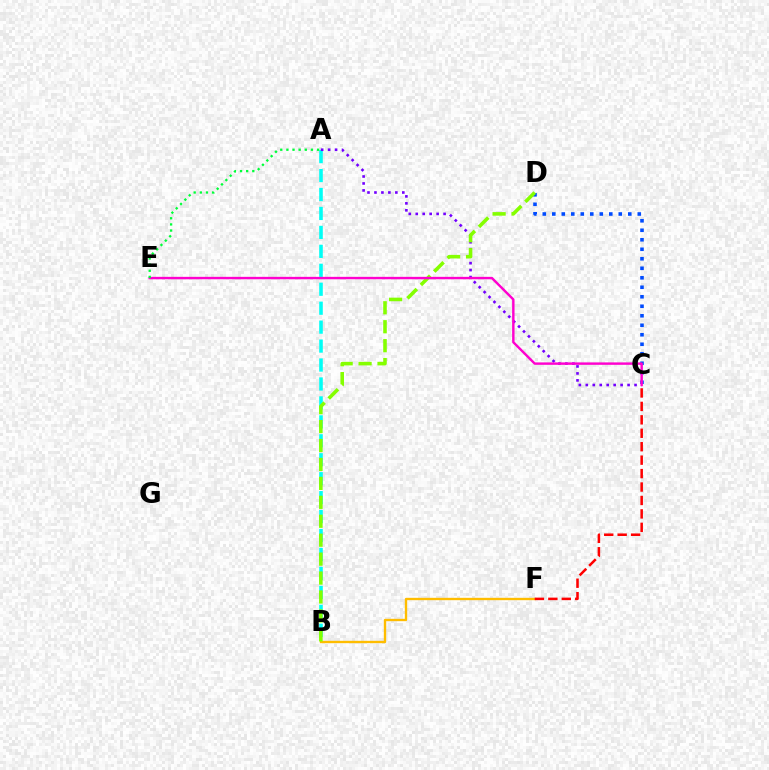{('C', 'D'): [{'color': '#004bff', 'line_style': 'dotted', 'thickness': 2.58}], ('A', 'B'): [{'color': '#00fff6', 'line_style': 'dashed', 'thickness': 2.57}], ('B', 'F'): [{'color': '#ffbd00', 'line_style': 'solid', 'thickness': 1.7}], ('C', 'F'): [{'color': '#ff0000', 'line_style': 'dashed', 'thickness': 1.83}], ('A', 'C'): [{'color': '#7200ff', 'line_style': 'dotted', 'thickness': 1.89}], ('B', 'D'): [{'color': '#84ff00', 'line_style': 'dashed', 'thickness': 2.57}], ('C', 'E'): [{'color': '#ff00cf', 'line_style': 'solid', 'thickness': 1.74}], ('A', 'E'): [{'color': '#00ff39', 'line_style': 'dotted', 'thickness': 1.67}]}